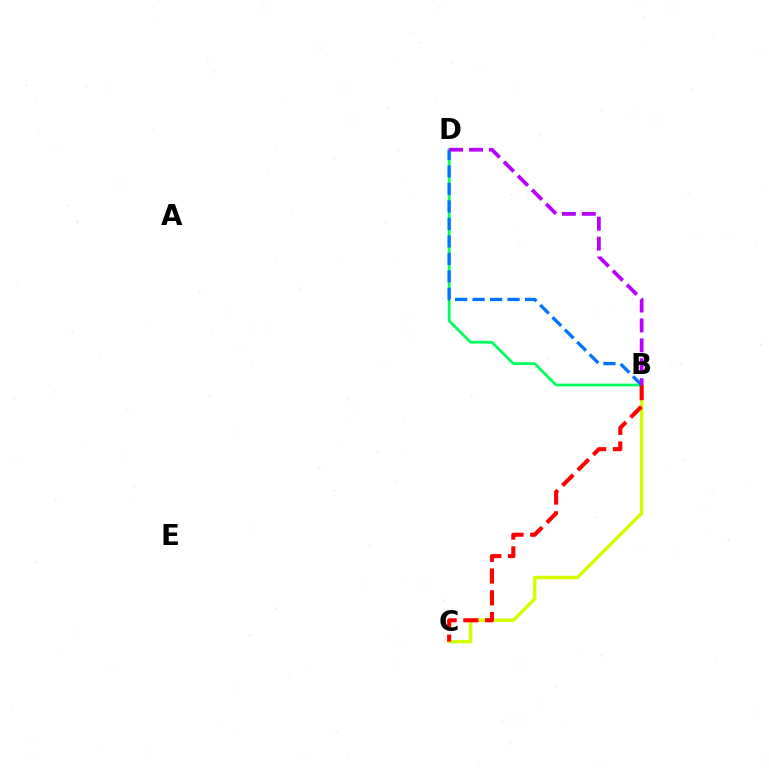{('B', 'D'): [{'color': '#00ff5c', 'line_style': 'solid', 'thickness': 1.99}, {'color': '#0074ff', 'line_style': 'dashed', 'thickness': 2.38}, {'color': '#b900ff', 'line_style': 'dashed', 'thickness': 2.7}], ('B', 'C'): [{'color': '#d1ff00', 'line_style': 'solid', 'thickness': 2.47}, {'color': '#ff0000', 'line_style': 'dashed', 'thickness': 2.96}]}